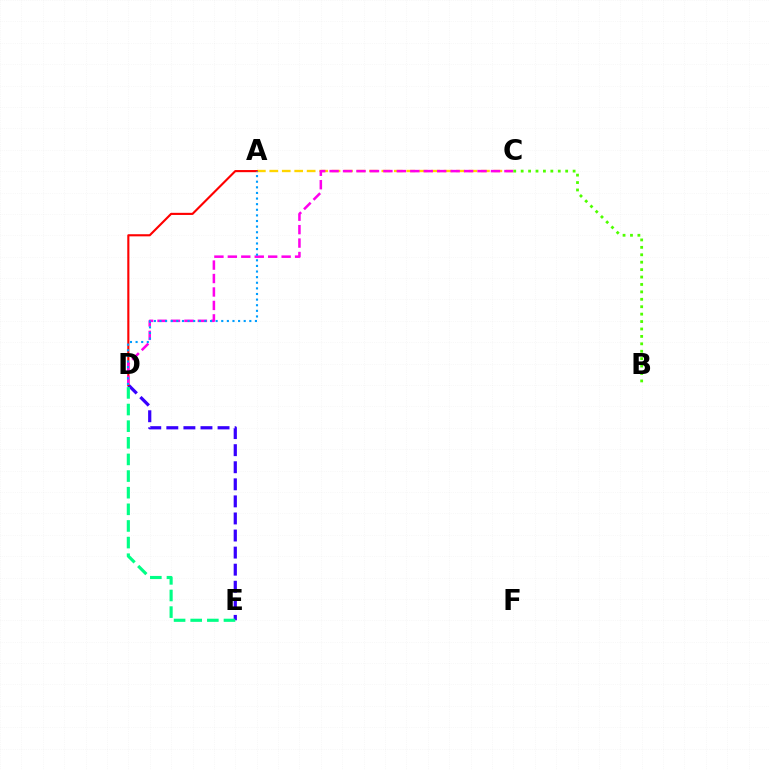{('D', 'E'): [{'color': '#3700ff', 'line_style': 'dashed', 'thickness': 2.32}, {'color': '#00ff86', 'line_style': 'dashed', 'thickness': 2.26}], ('A', 'C'): [{'color': '#ffd500', 'line_style': 'dashed', 'thickness': 1.69}], ('A', 'D'): [{'color': '#ff0000', 'line_style': 'solid', 'thickness': 1.53}, {'color': '#009eff', 'line_style': 'dotted', 'thickness': 1.53}], ('C', 'D'): [{'color': '#ff00ed', 'line_style': 'dashed', 'thickness': 1.83}], ('B', 'C'): [{'color': '#4fff00', 'line_style': 'dotted', 'thickness': 2.02}]}